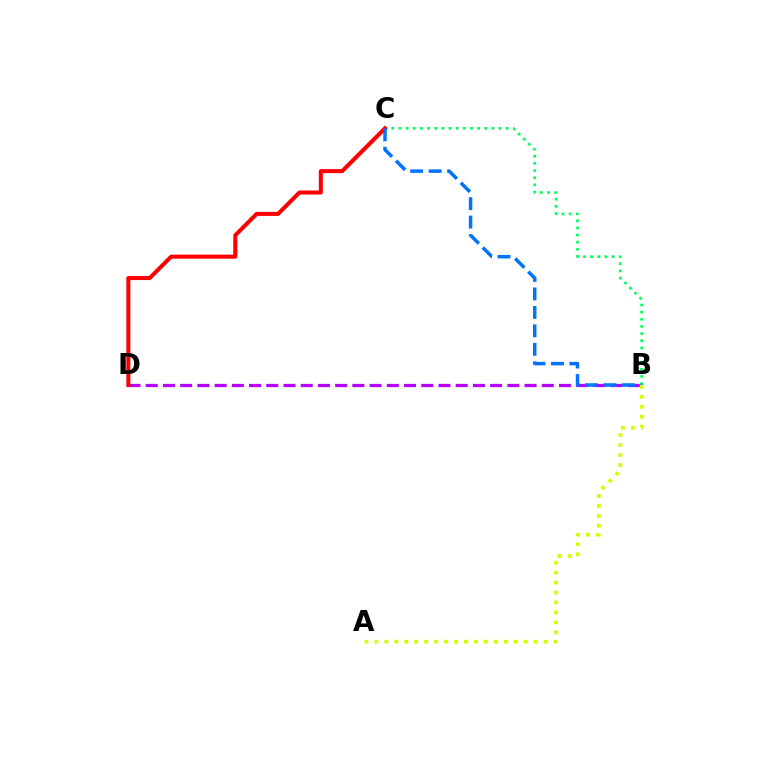{('B', 'D'): [{'color': '#b900ff', 'line_style': 'dashed', 'thickness': 2.34}], ('B', 'C'): [{'color': '#00ff5c', 'line_style': 'dotted', 'thickness': 1.94}, {'color': '#0074ff', 'line_style': 'dashed', 'thickness': 2.51}], ('C', 'D'): [{'color': '#ff0000', 'line_style': 'solid', 'thickness': 2.9}], ('A', 'B'): [{'color': '#d1ff00', 'line_style': 'dotted', 'thickness': 2.7}]}